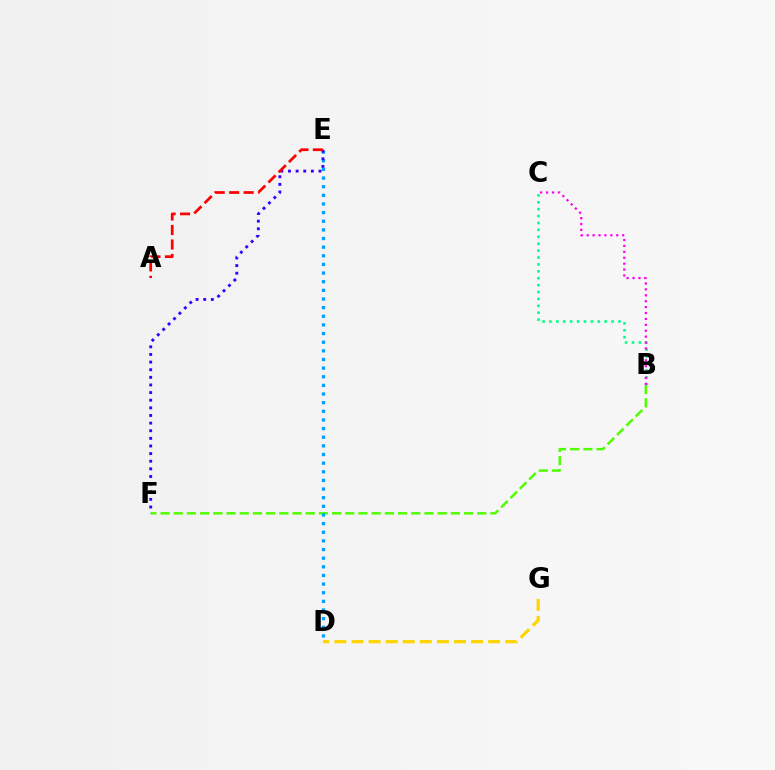{('B', 'F'): [{'color': '#4fff00', 'line_style': 'dashed', 'thickness': 1.79}], ('D', 'E'): [{'color': '#009eff', 'line_style': 'dotted', 'thickness': 2.35}], ('B', 'C'): [{'color': '#00ff86', 'line_style': 'dotted', 'thickness': 1.88}, {'color': '#ff00ed', 'line_style': 'dotted', 'thickness': 1.6}], ('D', 'G'): [{'color': '#ffd500', 'line_style': 'dashed', 'thickness': 2.32}], ('E', 'F'): [{'color': '#3700ff', 'line_style': 'dotted', 'thickness': 2.07}], ('A', 'E'): [{'color': '#ff0000', 'line_style': 'dashed', 'thickness': 1.97}]}